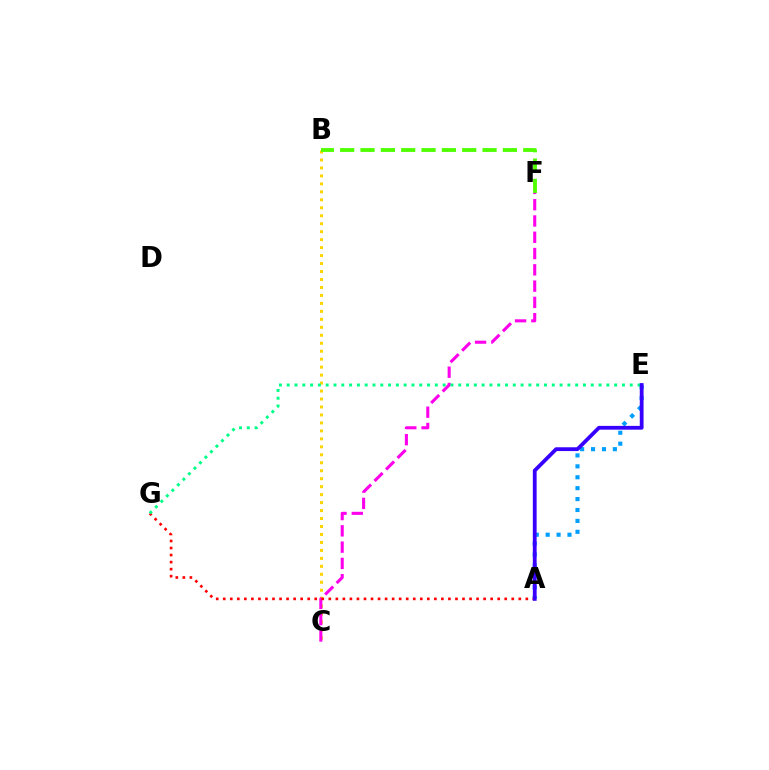{('A', 'E'): [{'color': '#009eff', 'line_style': 'dotted', 'thickness': 2.96}, {'color': '#3700ff', 'line_style': 'solid', 'thickness': 2.73}], ('B', 'C'): [{'color': '#ffd500', 'line_style': 'dotted', 'thickness': 2.16}], ('C', 'F'): [{'color': '#ff00ed', 'line_style': 'dashed', 'thickness': 2.21}], ('A', 'G'): [{'color': '#ff0000', 'line_style': 'dotted', 'thickness': 1.91}], ('B', 'F'): [{'color': '#4fff00', 'line_style': 'dashed', 'thickness': 2.76}], ('E', 'G'): [{'color': '#00ff86', 'line_style': 'dotted', 'thickness': 2.12}]}